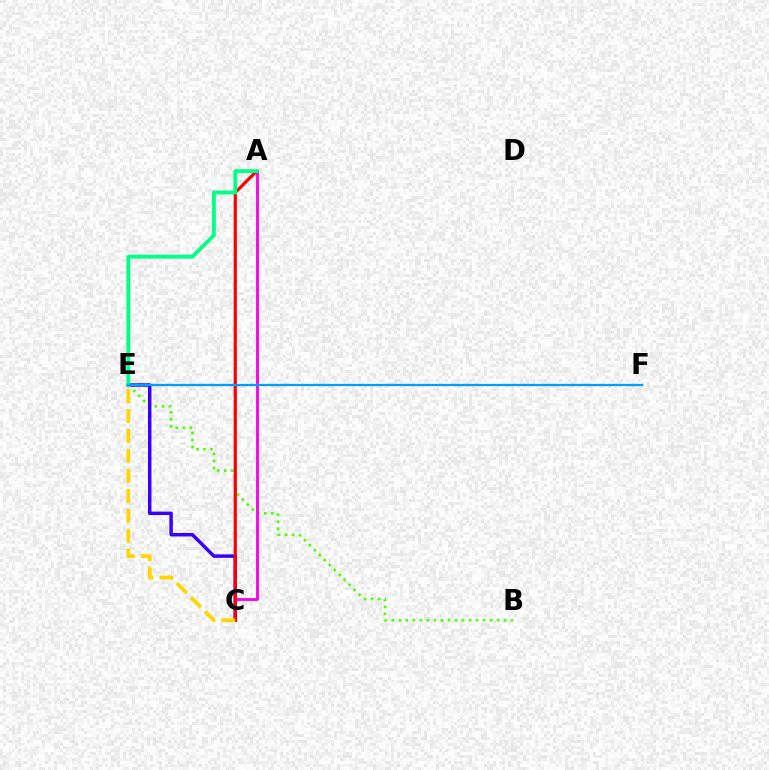{('B', 'E'): [{'color': '#4fff00', 'line_style': 'dotted', 'thickness': 1.91}], ('A', 'C'): [{'color': '#ff00ed', 'line_style': 'solid', 'thickness': 2.07}, {'color': '#ff0000', 'line_style': 'solid', 'thickness': 2.31}], ('C', 'E'): [{'color': '#3700ff', 'line_style': 'solid', 'thickness': 2.49}, {'color': '#ffd500', 'line_style': 'dashed', 'thickness': 2.71}], ('A', 'E'): [{'color': '#00ff86', 'line_style': 'solid', 'thickness': 2.78}], ('E', 'F'): [{'color': '#009eff', 'line_style': 'solid', 'thickness': 1.62}]}